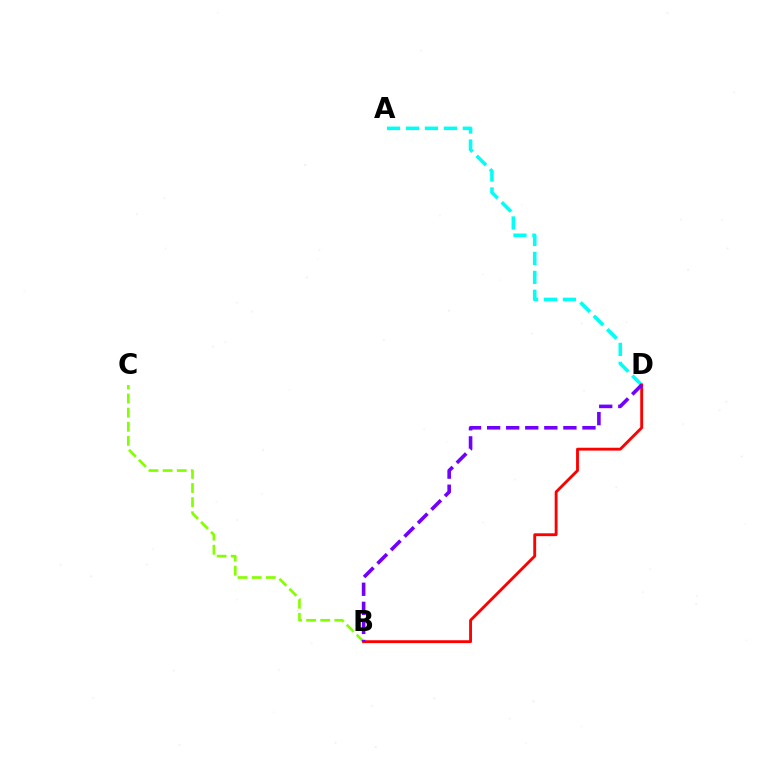{('A', 'D'): [{'color': '#00fff6', 'line_style': 'dashed', 'thickness': 2.57}], ('B', 'C'): [{'color': '#84ff00', 'line_style': 'dashed', 'thickness': 1.92}], ('B', 'D'): [{'color': '#ff0000', 'line_style': 'solid', 'thickness': 2.06}, {'color': '#7200ff', 'line_style': 'dashed', 'thickness': 2.59}]}